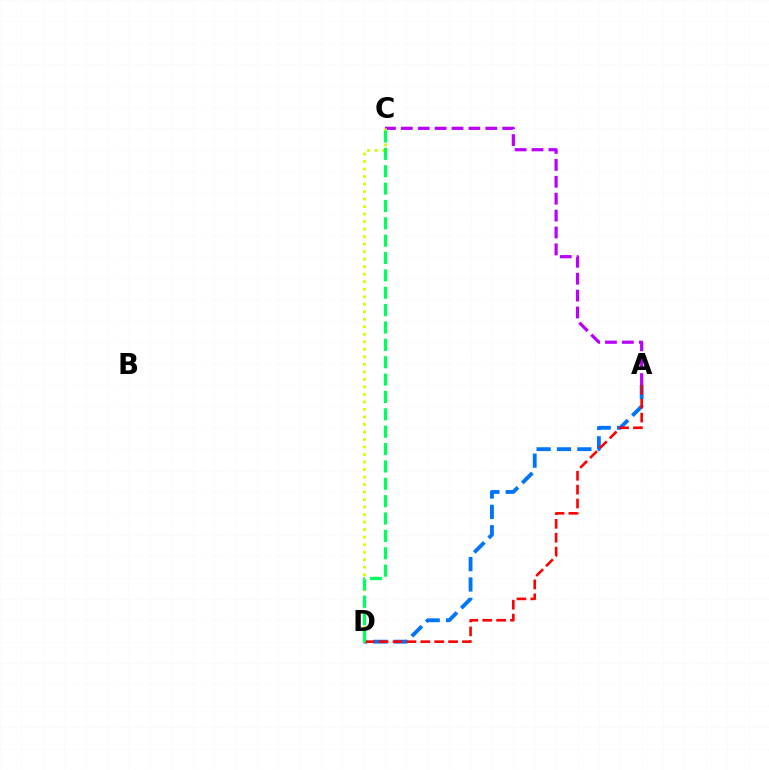{('A', 'C'): [{'color': '#b900ff', 'line_style': 'dashed', 'thickness': 2.3}], ('A', 'D'): [{'color': '#0074ff', 'line_style': 'dashed', 'thickness': 2.77}, {'color': '#ff0000', 'line_style': 'dashed', 'thickness': 1.89}], ('C', 'D'): [{'color': '#d1ff00', 'line_style': 'dotted', 'thickness': 2.04}, {'color': '#00ff5c', 'line_style': 'dashed', 'thickness': 2.36}]}